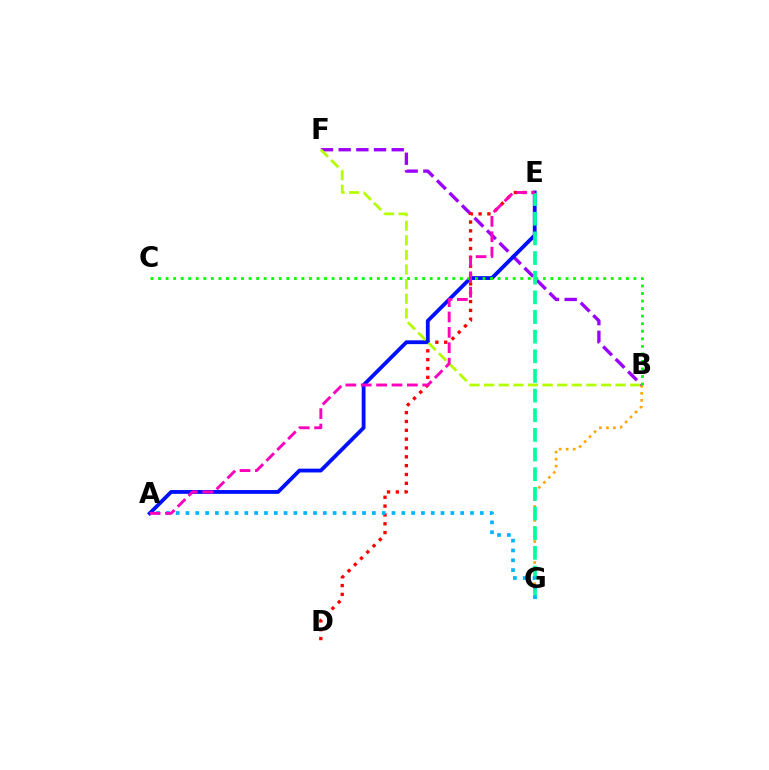{('B', 'G'): [{'color': '#ffa500', 'line_style': 'dotted', 'thickness': 1.91}], ('B', 'F'): [{'color': '#9b00ff', 'line_style': 'dashed', 'thickness': 2.4}, {'color': '#b3ff00', 'line_style': 'dashed', 'thickness': 1.98}], ('D', 'E'): [{'color': '#ff0000', 'line_style': 'dotted', 'thickness': 2.4}], ('A', 'E'): [{'color': '#0010ff', 'line_style': 'solid', 'thickness': 2.74}, {'color': '#ff00bd', 'line_style': 'dashed', 'thickness': 2.09}], ('B', 'C'): [{'color': '#08ff00', 'line_style': 'dotted', 'thickness': 2.05}], ('E', 'G'): [{'color': '#00ff9d', 'line_style': 'dashed', 'thickness': 2.67}], ('A', 'G'): [{'color': '#00b5ff', 'line_style': 'dotted', 'thickness': 2.67}]}